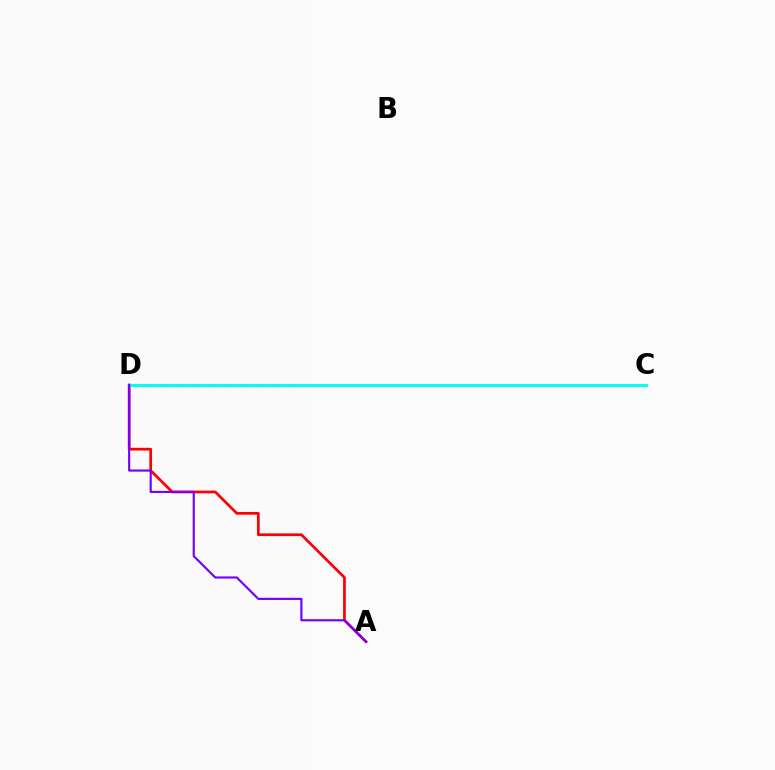{('C', 'D'): [{'color': '#84ff00', 'line_style': 'dashed', 'thickness': 2.18}, {'color': '#00fff6', 'line_style': 'solid', 'thickness': 2.08}], ('A', 'D'): [{'color': '#ff0000', 'line_style': 'solid', 'thickness': 1.95}, {'color': '#7200ff', 'line_style': 'solid', 'thickness': 1.54}]}